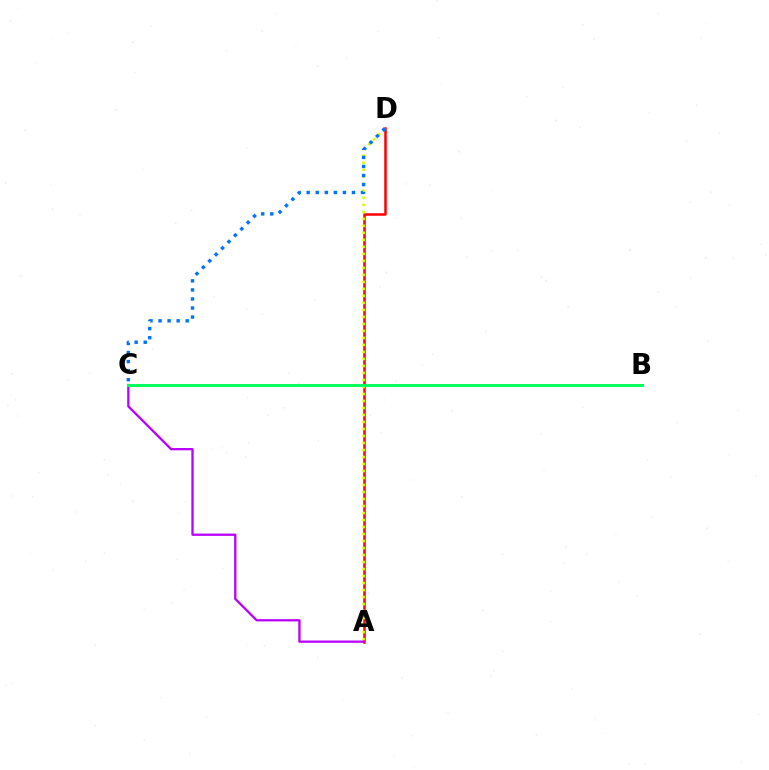{('A', 'D'): [{'color': '#ff0000', 'line_style': 'solid', 'thickness': 1.81}, {'color': '#d1ff00', 'line_style': 'dotted', 'thickness': 1.9}], ('A', 'C'): [{'color': '#b900ff', 'line_style': 'solid', 'thickness': 1.65}], ('C', 'D'): [{'color': '#0074ff', 'line_style': 'dotted', 'thickness': 2.46}], ('B', 'C'): [{'color': '#00ff5c', 'line_style': 'solid', 'thickness': 2.11}]}